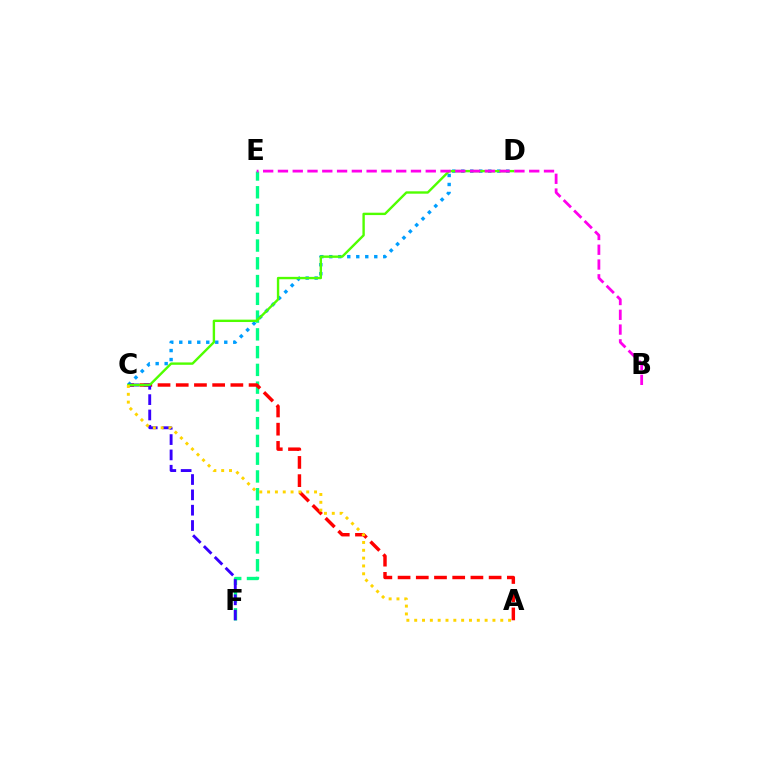{('E', 'F'): [{'color': '#00ff86', 'line_style': 'dashed', 'thickness': 2.41}], ('A', 'C'): [{'color': '#ff0000', 'line_style': 'dashed', 'thickness': 2.47}, {'color': '#ffd500', 'line_style': 'dotted', 'thickness': 2.13}], ('C', 'D'): [{'color': '#009eff', 'line_style': 'dotted', 'thickness': 2.44}, {'color': '#4fff00', 'line_style': 'solid', 'thickness': 1.72}], ('C', 'F'): [{'color': '#3700ff', 'line_style': 'dashed', 'thickness': 2.08}], ('B', 'E'): [{'color': '#ff00ed', 'line_style': 'dashed', 'thickness': 2.01}]}